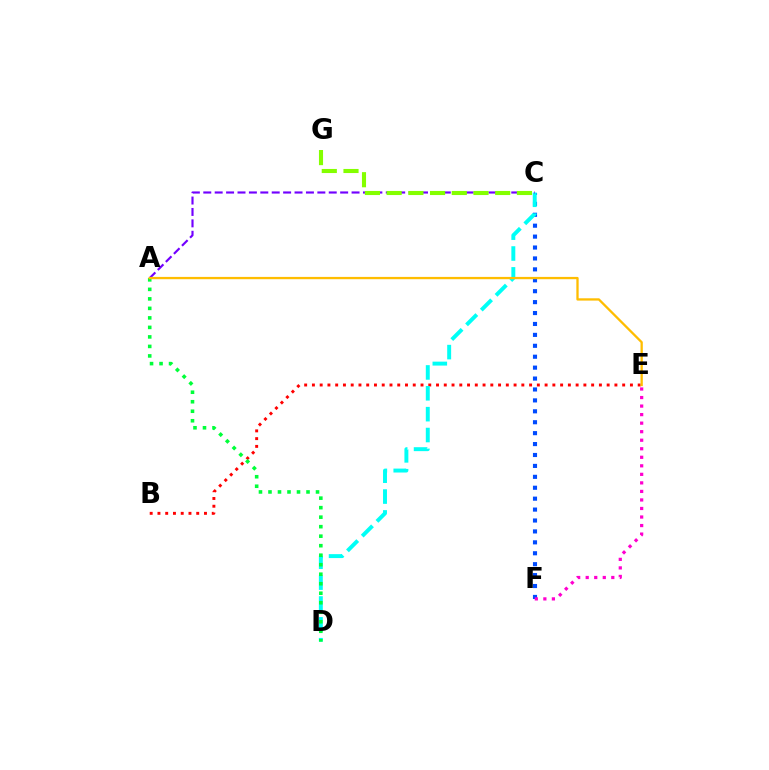{('B', 'E'): [{'color': '#ff0000', 'line_style': 'dotted', 'thickness': 2.11}], ('C', 'F'): [{'color': '#004bff', 'line_style': 'dotted', 'thickness': 2.97}], ('C', 'D'): [{'color': '#00fff6', 'line_style': 'dashed', 'thickness': 2.83}], ('A', 'C'): [{'color': '#7200ff', 'line_style': 'dashed', 'thickness': 1.55}], ('E', 'F'): [{'color': '#ff00cf', 'line_style': 'dotted', 'thickness': 2.32}], ('A', 'D'): [{'color': '#00ff39', 'line_style': 'dotted', 'thickness': 2.58}], ('A', 'E'): [{'color': '#ffbd00', 'line_style': 'solid', 'thickness': 1.66}], ('C', 'G'): [{'color': '#84ff00', 'line_style': 'dashed', 'thickness': 2.95}]}